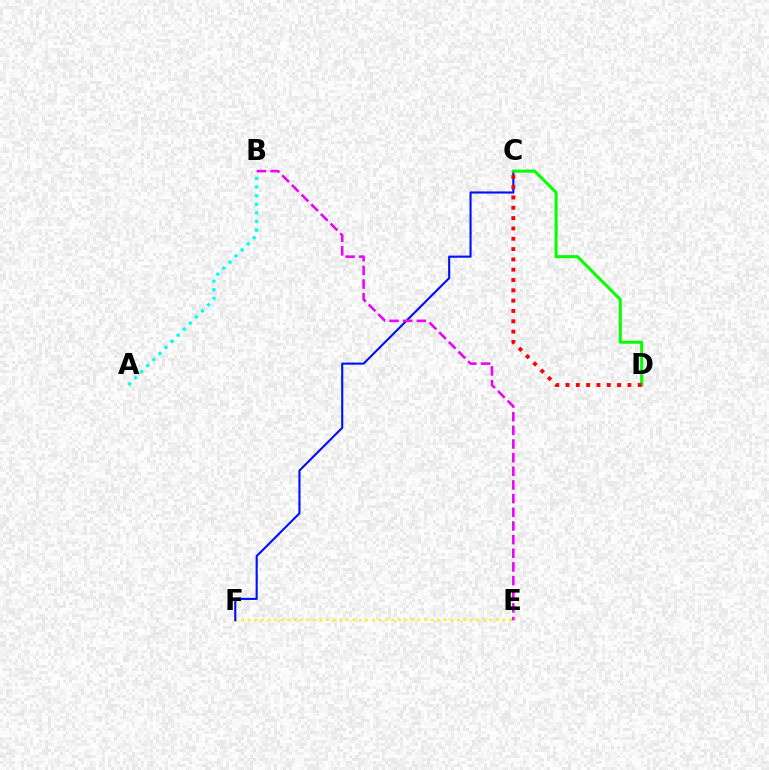{('E', 'F'): [{'color': '#fcf500', 'line_style': 'dotted', 'thickness': 1.77}], ('A', 'B'): [{'color': '#00fff6', 'line_style': 'dotted', 'thickness': 2.34}], ('C', 'F'): [{'color': '#0010ff', 'line_style': 'solid', 'thickness': 1.52}], ('B', 'E'): [{'color': '#ee00ff', 'line_style': 'dashed', 'thickness': 1.86}], ('C', 'D'): [{'color': '#08ff00', 'line_style': 'solid', 'thickness': 2.21}, {'color': '#ff0000', 'line_style': 'dotted', 'thickness': 2.8}]}